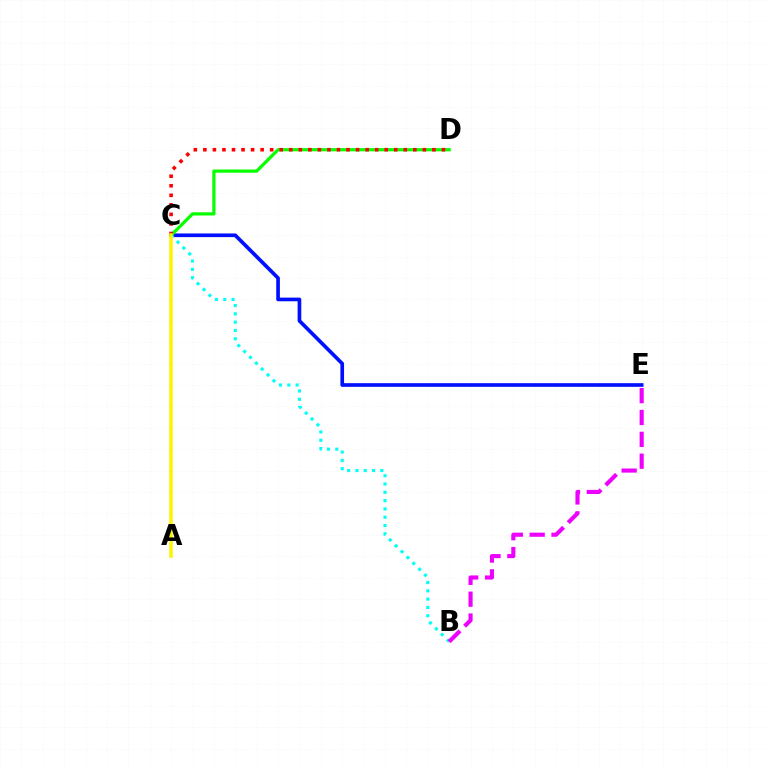{('C', 'E'): [{'color': '#0010ff', 'line_style': 'solid', 'thickness': 2.64}], ('C', 'D'): [{'color': '#08ff00', 'line_style': 'solid', 'thickness': 2.33}, {'color': '#ff0000', 'line_style': 'dotted', 'thickness': 2.59}], ('B', 'C'): [{'color': '#00fff6', 'line_style': 'dotted', 'thickness': 2.26}], ('A', 'C'): [{'color': '#fcf500', 'line_style': 'solid', 'thickness': 2.54}], ('B', 'E'): [{'color': '#ee00ff', 'line_style': 'dashed', 'thickness': 2.97}]}